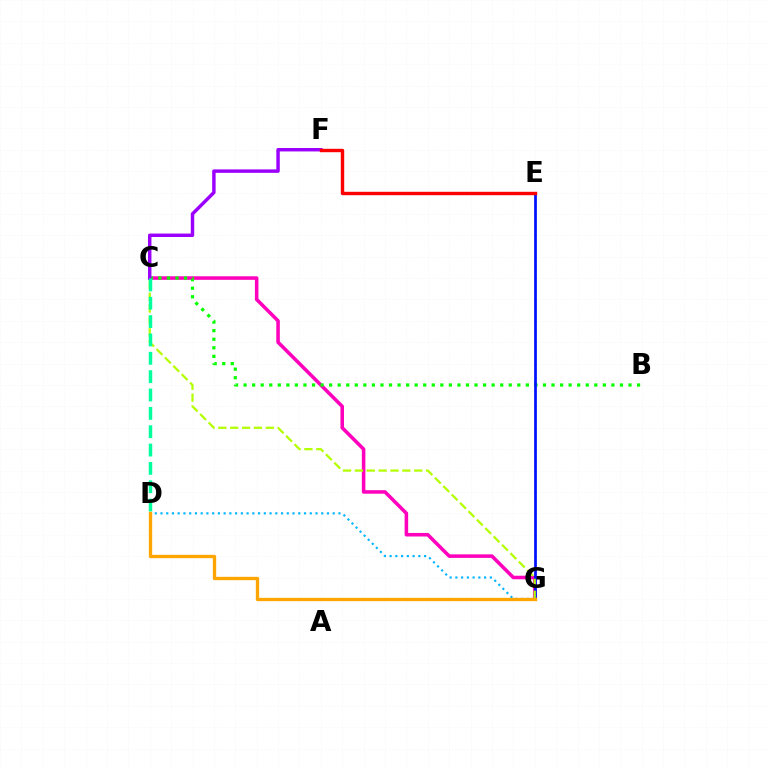{('C', 'G'): [{'color': '#ff00bd', 'line_style': 'solid', 'thickness': 2.56}, {'color': '#b3ff00', 'line_style': 'dashed', 'thickness': 1.61}], ('B', 'C'): [{'color': '#08ff00', 'line_style': 'dotted', 'thickness': 2.32}], ('E', 'G'): [{'color': '#0010ff', 'line_style': 'solid', 'thickness': 1.97}], ('D', 'G'): [{'color': '#00b5ff', 'line_style': 'dotted', 'thickness': 1.56}, {'color': '#ffa500', 'line_style': 'solid', 'thickness': 2.41}], ('C', 'F'): [{'color': '#9b00ff', 'line_style': 'solid', 'thickness': 2.48}], ('E', 'F'): [{'color': '#ff0000', 'line_style': 'solid', 'thickness': 2.46}], ('C', 'D'): [{'color': '#00ff9d', 'line_style': 'dashed', 'thickness': 2.49}]}